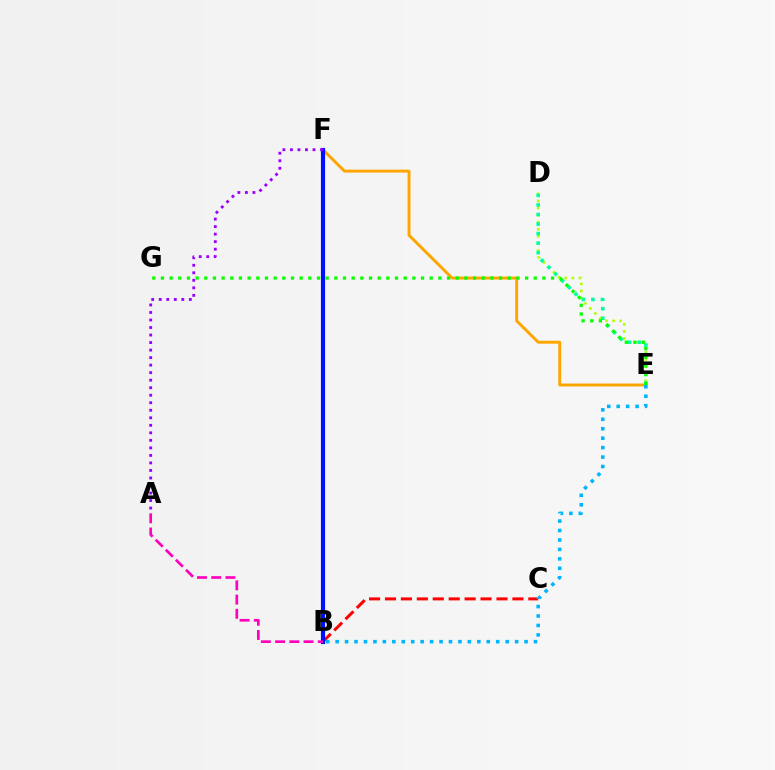{('E', 'F'): [{'color': '#ffa500', 'line_style': 'solid', 'thickness': 2.1}], ('D', 'E'): [{'color': '#b3ff00', 'line_style': 'dotted', 'thickness': 1.93}, {'color': '#00ff9d', 'line_style': 'dotted', 'thickness': 2.59}], ('B', 'C'): [{'color': '#ff0000', 'line_style': 'dashed', 'thickness': 2.16}], ('B', 'F'): [{'color': '#0010ff', 'line_style': 'solid', 'thickness': 3.0}], ('A', 'F'): [{'color': '#9b00ff', 'line_style': 'dotted', 'thickness': 2.04}], ('A', 'B'): [{'color': '#ff00bd', 'line_style': 'dashed', 'thickness': 1.93}], ('B', 'E'): [{'color': '#00b5ff', 'line_style': 'dotted', 'thickness': 2.57}], ('E', 'G'): [{'color': '#08ff00', 'line_style': 'dotted', 'thickness': 2.36}]}